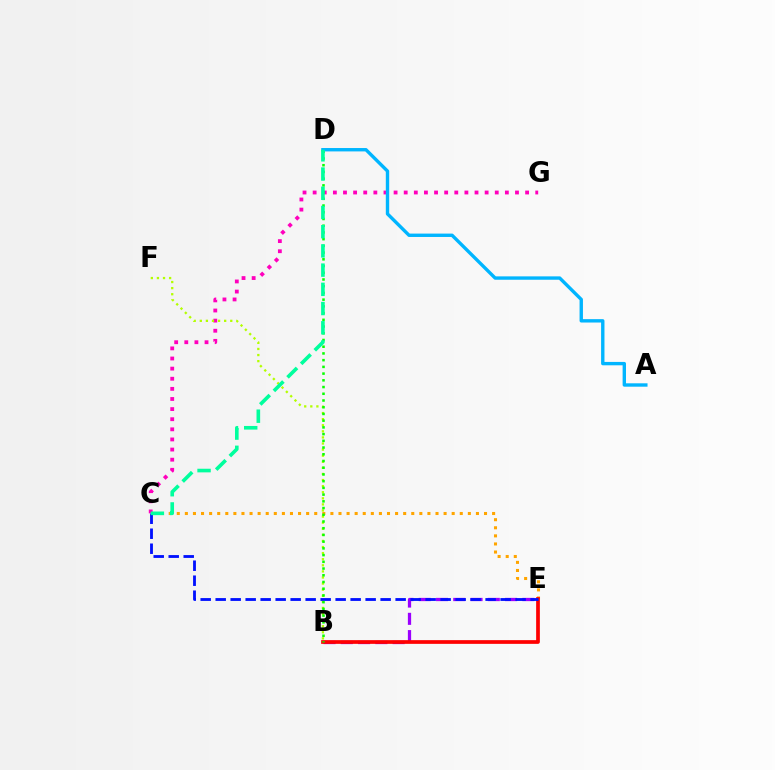{('B', 'E'): [{'color': '#9b00ff', 'line_style': 'dashed', 'thickness': 2.35}, {'color': '#ff0000', 'line_style': 'solid', 'thickness': 2.67}], ('C', 'E'): [{'color': '#ffa500', 'line_style': 'dotted', 'thickness': 2.2}, {'color': '#0010ff', 'line_style': 'dashed', 'thickness': 2.04}], ('C', 'G'): [{'color': '#ff00bd', 'line_style': 'dotted', 'thickness': 2.75}], ('B', 'F'): [{'color': '#b3ff00', 'line_style': 'dotted', 'thickness': 1.65}], ('B', 'D'): [{'color': '#08ff00', 'line_style': 'dotted', 'thickness': 1.83}], ('A', 'D'): [{'color': '#00b5ff', 'line_style': 'solid', 'thickness': 2.43}], ('C', 'D'): [{'color': '#00ff9d', 'line_style': 'dashed', 'thickness': 2.61}]}